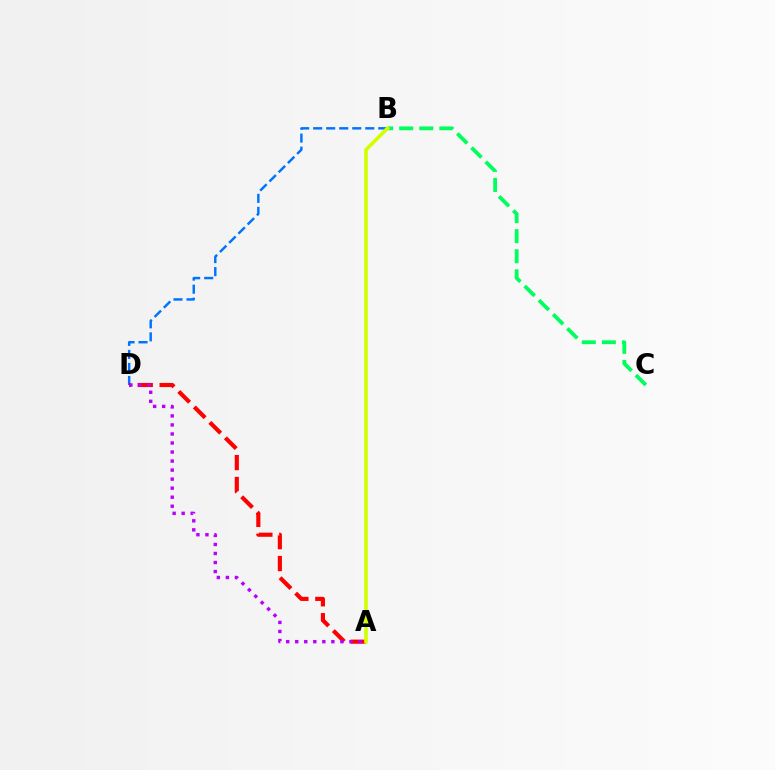{('B', 'D'): [{'color': '#0074ff', 'line_style': 'dashed', 'thickness': 1.77}], ('B', 'C'): [{'color': '#00ff5c', 'line_style': 'dashed', 'thickness': 2.73}], ('A', 'D'): [{'color': '#ff0000', 'line_style': 'dashed', 'thickness': 2.98}, {'color': '#b900ff', 'line_style': 'dotted', 'thickness': 2.45}], ('A', 'B'): [{'color': '#d1ff00', 'line_style': 'solid', 'thickness': 2.59}]}